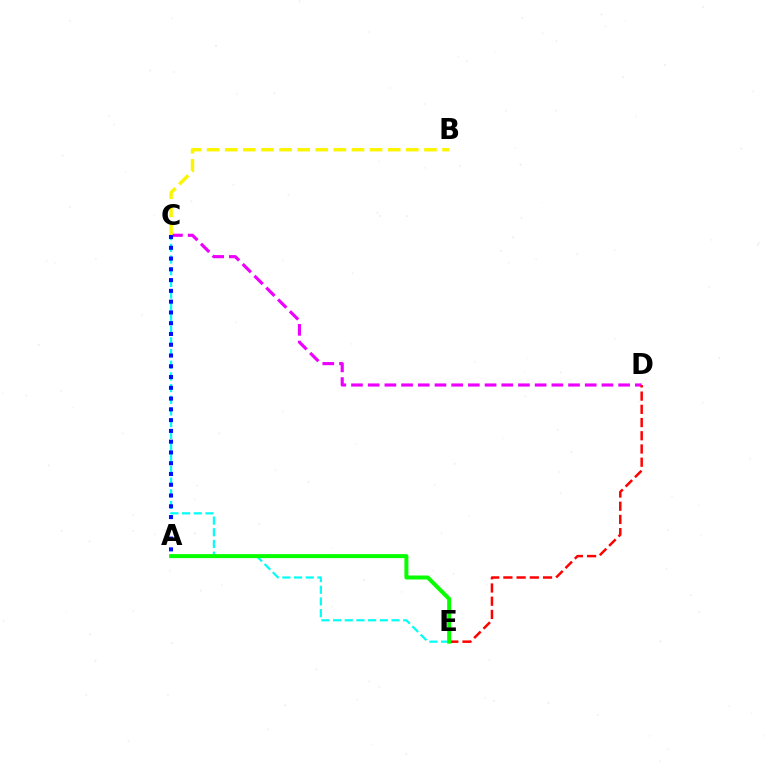{('C', 'E'): [{'color': '#00fff6', 'line_style': 'dashed', 'thickness': 1.59}], ('C', 'D'): [{'color': '#ee00ff', 'line_style': 'dashed', 'thickness': 2.27}], ('B', 'C'): [{'color': '#fcf500', 'line_style': 'dashed', 'thickness': 2.46}], ('D', 'E'): [{'color': '#ff0000', 'line_style': 'dashed', 'thickness': 1.8}], ('A', 'E'): [{'color': '#08ff00', 'line_style': 'solid', 'thickness': 2.88}], ('A', 'C'): [{'color': '#0010ff', 'line_style': 'dotted', 'thickness': 2.93}]}